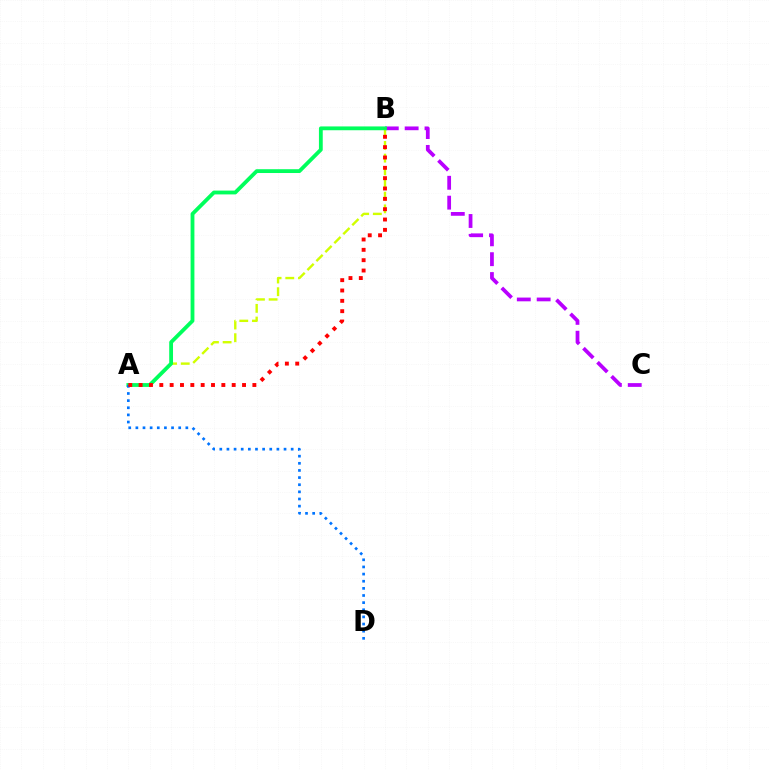{('B', 'C'): [{'color': '#b900ff', 'line_style': 'dashed', 'thickness': 2.7}], ('A', 'B'): [{'color': '#d1ff00', 'line_style': 'dashed', 'thickness': 1.72}, {'color': '#00ff5c', 'line_style': 'solid', 'thickness': 2.74}, {'color': '#ff0000', 'line_style': 'dotted', 'thickness': 2.81}], ('A', 'D'): [{'color': '#0074ff', 'line_style': 'dotted', 'thickness': 1.94}]}